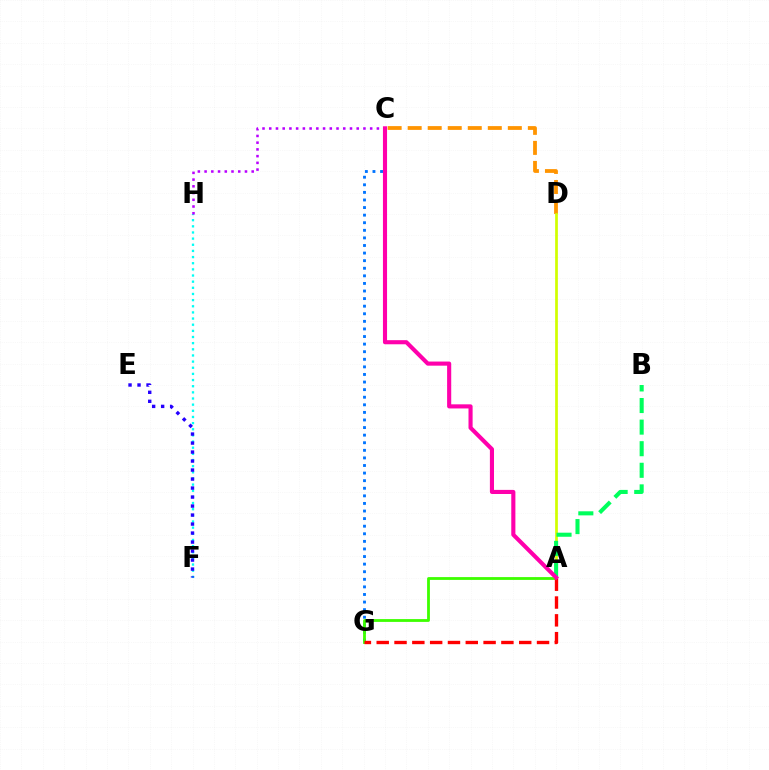{('C', 'D'): [{'color': '#ff9400', 'line_style': 'dashed', 'thickness': 2.72}], ('C', 'G'): [{'color': '#0074ff', 'line_style': 'dotted', 'thickness': 2.06}], ('A', 'G'): [{'color': '#3dff00', 'line_style': 'solid', 'thickness': 2.02}, {'color': '#ff0000', 'line_style': 'dashed', 'thickness': 2.42}], ('A', 'D'): [{'color': '#d1ff00', 'line_style': 'solid', 'thickness': 1.96}], ('A', 'B'): [{'color': '#00ff5c', 'line_style': 'dashed', 'thickness': 2.93}], ('F', 'H'): [{'color': '#00fff6', 'line_style': 'dotted', 'thickness': 1.67}], ('C', 'H'): [{'color': '#b900ff', 'line_style': 'dotted', 'thickness': 1.83}], ('E', 'F'): [{'color': '#2500ff', 'line_style': 'dotted', 'thickness': 2.45}], ('A', 'C'): [{'color': '#ff00ac', 'line_style': 'solid', 'thickness': 2.96}]}